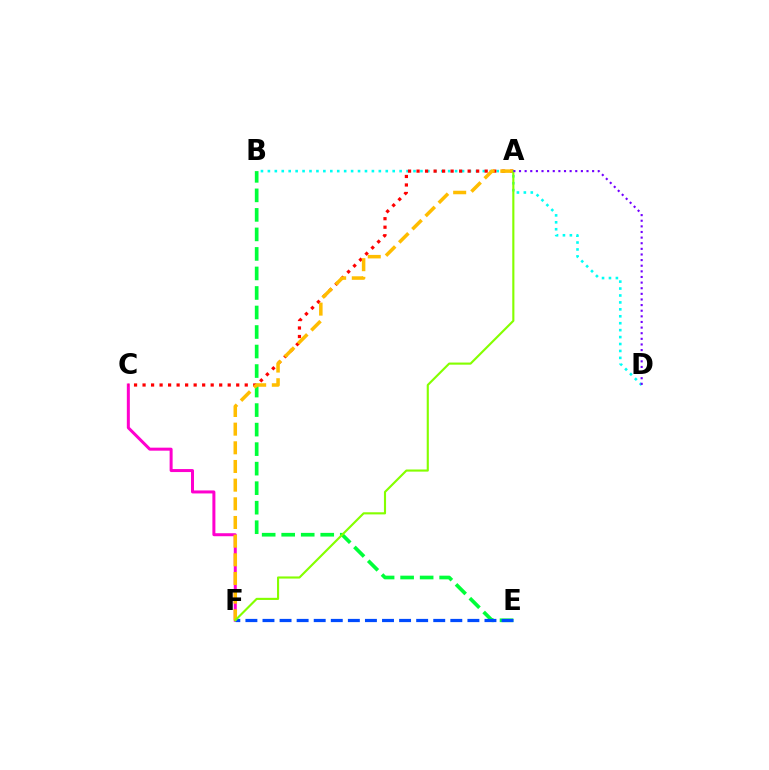{('C', 'F'): [{'color': '#ff00cf', 'line_style': 'solid', 'thickness': 2.16}], ('B', 'E'): [{'color': '#00ff39', 'line_style': 'dashed', 'thickness': 2.65}], ('E', 'F'): [{'color': '#004bff', 'line_style': 'dashed', 'thickness': 2.32}], ('B', 'D'): [{'color': '#00fff6', 'line_style': 'dotted', 'thickness': 1.88}], ('A', 'C'): [{'color': '#ff0000', 'line_style': 'dotted', 'thickness': 2.31}], ('A', 'F'): [{'color': '#ffbd00', 'line_style': 'dashed', 'thickness': 2.54}, {'color': '#84ff00', 'line_style': 'solid', 'thickness': 1.53}], ('A', 'D'): [{'color': '#7200ff', 'line_style': 'dotted', 'thickness': 1.53}]}